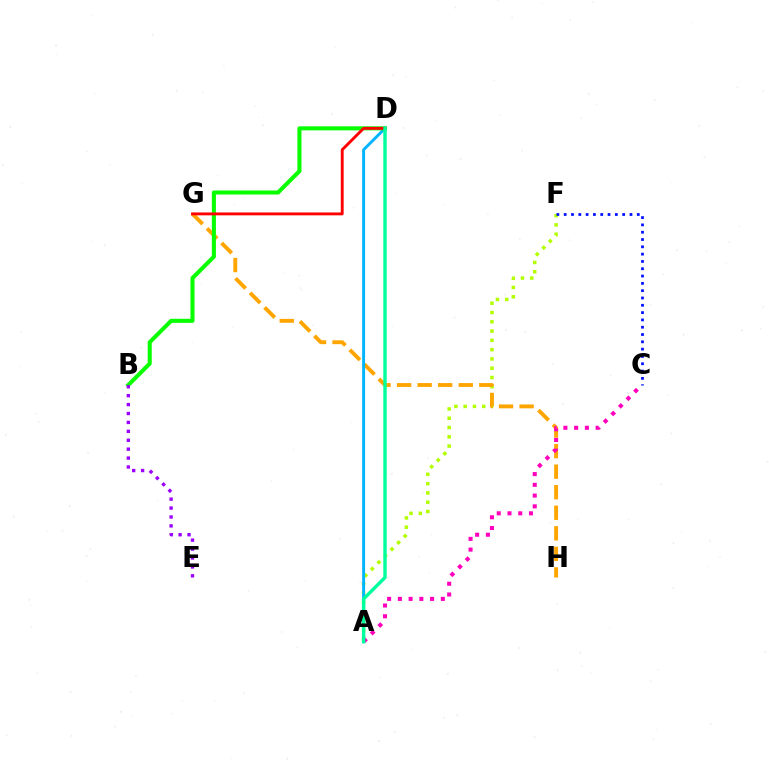{('A', 'F'): [{'color': '#b3ff00', 'line_style': 'dotted', 'thickness': 2.52}], ('G', 'H'): [{'color': '#ffa500', 'line_style': 'dashed', 'thickness': 2.79}], ('A', 'C'): [{'color': '#ff00bd', 'line_style': 'dotted', 'thickness': 2.92}], ('A', 'D'): [{'color': '#00b5ff', 'line_style': 'solid', 'thickness': 2.11}, {'color': '#00ff9d', 'line_style': 'solid', 'thickness': 2.46}], ('C', 'F'): [{'color': '#0010ff', 'line_style': 'dotted', 'thickness': 1.99}], ('B', 'D'): [{'color': '#08ff00', 'line_style': 'solid', 'thickness': 2.93}], ('D', 'G'): [{'color': '#ff0000', 'line_style': 'solid', 'thickness': 2.07}], ('B', 'E'): [{'color': '#9b00ff', 'line_style': 'dotted', 'thickness': 2.42}]}